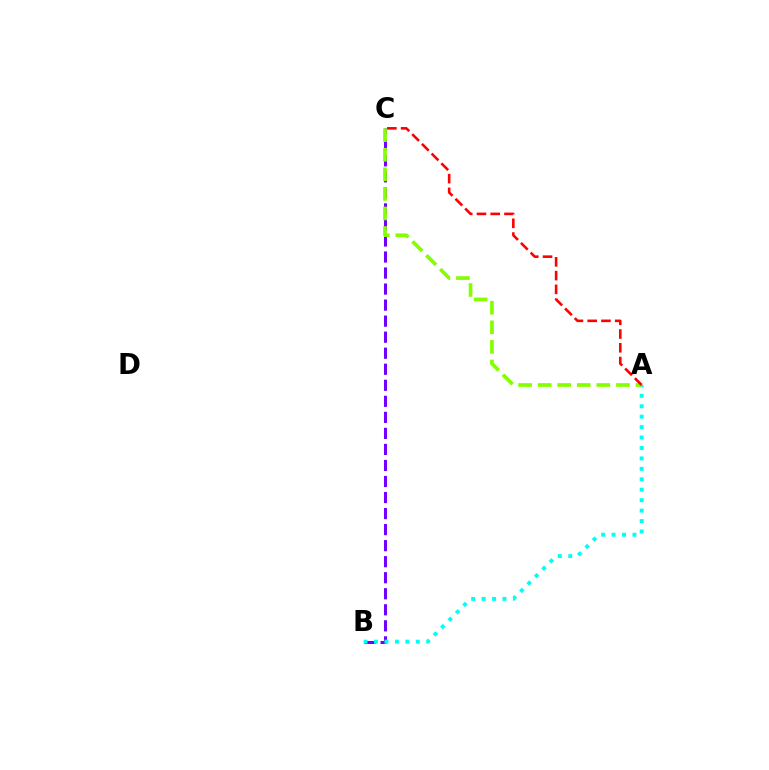{('B', 'C'): [{'color': '#7200ff', 'line_style': 'dashed', 'thickness': 2.18}], ('A', 'B'): [{'color': '#00fff6', 'line_style': 'dotted', 'thickness': 2.84}], ('A', 'C'): [{'color': '#84ff00', 'line_style': 'dashed', 'thickness': 2.66}, {'color': '#ff0000', 'line_style': 'dashed', 'thickness': 1.87}]}